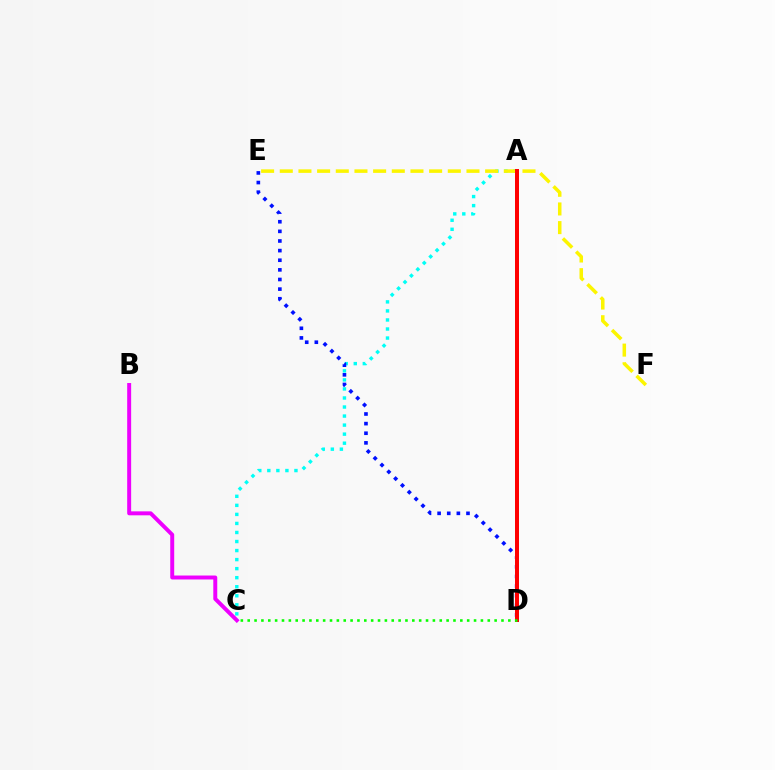{('B', 'C'): [{'color': '#ee00ff', 'line_style': 'solid', 'thickness': 2.85}], ('A', 'C'): [{'color': '#00fff6', 'line_style': 'dotted', 'thickness': 2.46}], ('D', 'E'): [{'color': '#0010ff', 'line_style': 'dotted', 'thickness': 2.62}], ('E', 'F'): [{'color': '#fcf500', 'line_style': 'dashed', 'thickness': 2.54}], ('A', 'D'): [{'color': '#ff0000', 'line_style': 'solid', 'thickness': 2.87}], ('C', 'D'): [{'color': '#08ff00', 'line_style': 'dotted', 'thickness': 1.86}]}